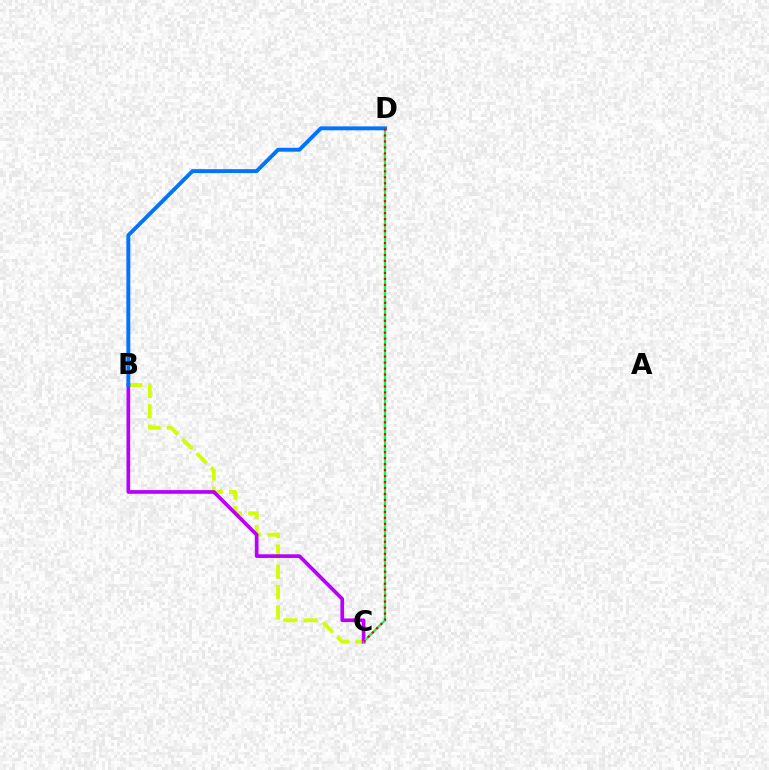{('B', 'C'): [{'color': '#d1ff00', 'line_style': 'dashed', 'thickness': 2.76}, {'color': '#b900ff', 'line_style': 'solid', 'thickness': 2.65}], ('C', 'D'): [{'color': '#00ff5c', 'line_style': 'solid', 'thickness': 1.59}, {'color': '#ff0000', 'line_style': 'dotted', 'thickness': 1.62}], ('B', 'D'): [{'color': '#0074ff', 'line_style': 'solid', 'thickness': 2.81}]}